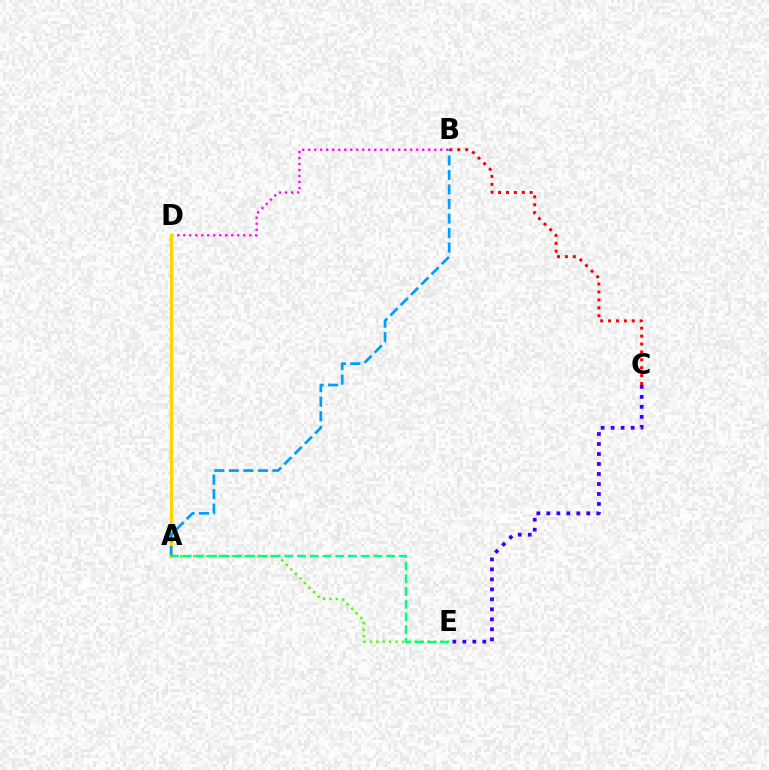{('B', 'D'): [{'color': '#ff00ed', 'line_style': 'dotted', 'thickness': 1.63}], ('A', 'D'): [{'color': '#ffd500', 'line_style': 'solid', 'thickness': 2.46}], ('A', 'B'): [{'color': '#009eff', 'line_style': 'dashed', 'thickness': 1.97}], ('A', 'E'): [{'color': '#4fff00', 'line_style': 'dotted', 'thickness': 1.74}, {'color': '#00ff86', 'line_style': 'dashed', 'thickness': 1.73}], ('B', 'C'): [{'color': '#ff0000', 'line_style': 'dotted', 'thickness': 2.15}], ('C', 'E'): [{'color': '#3700ff', 'line_style': 'dotted', 'thickness': 2.71}]}